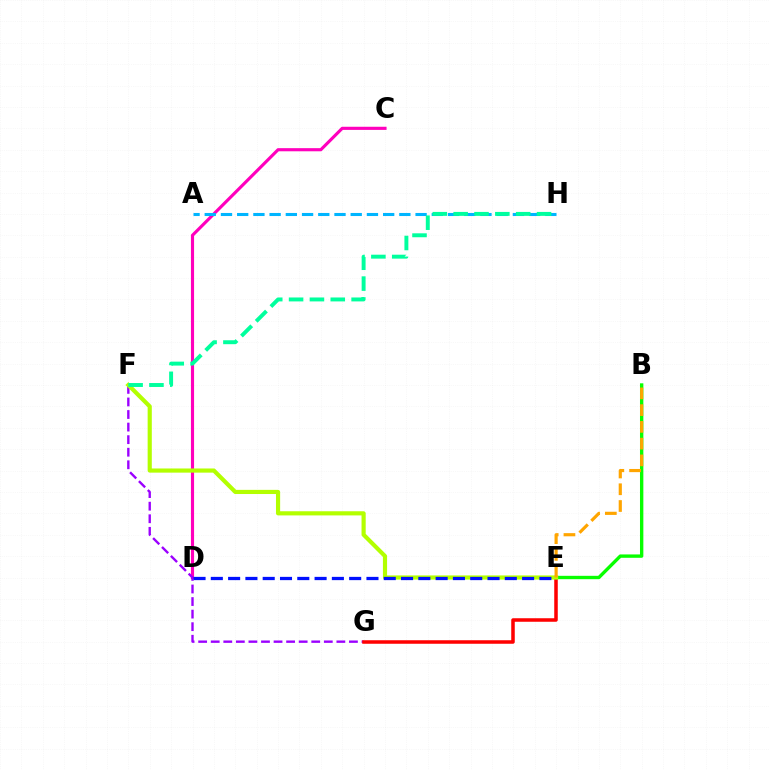{('C', 'D'): [{'color': '#ff00bd', 'line_style': 'solid', 'thickness': 2.26}], ('F', 'G'): [{'color': '#9b00ff', 'line_style': 'dashed', 'thickness': 1.71}], ('E', 'G'): [{'color': '#ff0000', 'line_style': 'solid', 'thickness': 2.54}], ('A', 'H'): [{'color': '#00b5ff', 'line_style': 'dashed', 'thickness': 2.2}], ('B', 'E'): [{'color': '#08ff00', 'line_style': 'solid', 'thickness': 2.42}, {'color': '#ffa500', 'line_style': 'dashed', 'thickness': 2.28}], ('E', 'F'): [{'color': '#b3ff00', 'line_style': 'solid', 'thickness': 2.99}], ('F', 'H'): [{'color': '#00ff9d', 'line_style': 'dashed', 'thickness': 2.83}], ('D', 'E'): [{'color': '#0010ff', 'line_style': 'dashed', 'thickness': 2.35}]}